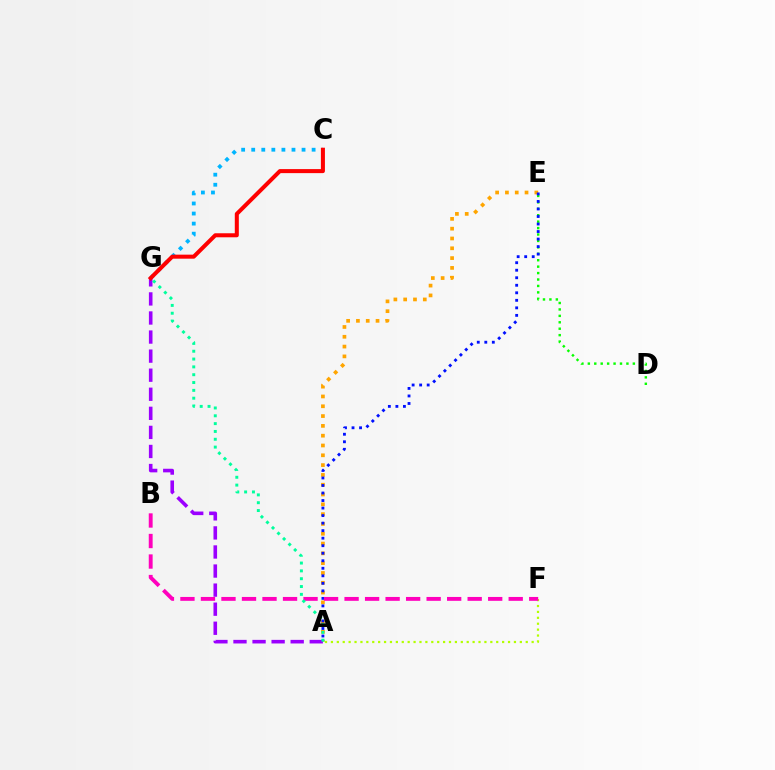{('D', 'E'): [{'color': '#08ff00', 'line_style': 'dotted', 'thickness': 1.75}], ('C', 'G'): [{'color': '#00b5ff', 'line_style': 'dotted', 'thickness': 2.73}, {'color': '#ff0000', 'line_style': 'solid', 'thickness': 2.9}], ('A', 'E'): [{'color': '#ffa500', 'line_style': 'dotted', 'thickness': 2.66}, {'color': '#0010ff', 'line_style': 'dotted', 'thickness': 2.04}], ('A', 'G'): [{'color': '#9b00ff', 'line_style': 'dashed', 'thickness': 2.59}, {'color': '#00ff9d', 'line_style': 'dotted', 'thickness': 2.13}], ('A', 'F'): [{'color': '#b3ff00', 'line_style': 'dotted', 'thickness': 1.6}], ('B', 'F'): [{'color': '#ff00bd', 'line_style': 'dashed', 'thickness': 2.79}]}